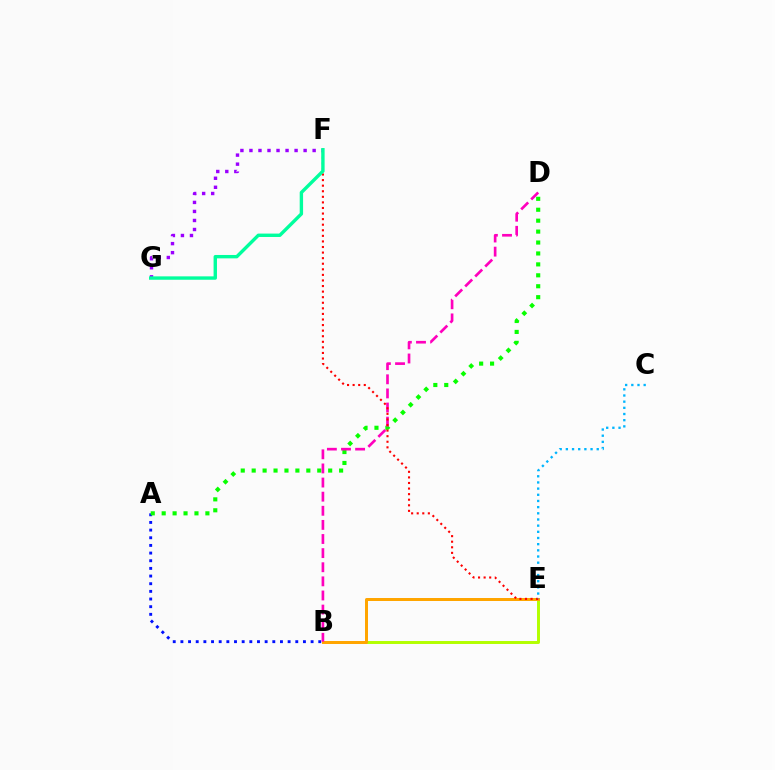{('F', 'G'): [{'color': '#9b00ff', 'line_style': 'dotted', 'thickness': 2.45}, {'color': '#00ff9d', 'line_style': 'solid', 'thickness': 2.44}], ('A', 'B'): [{'color': '#0010ff', 'line_style': 'dotted', 'thickness': 2.08}], ('B', 'E'): [{'color': '#b3ff00', 'line_style': 'solid', 'thickness': 2.12}, {'color': '#ffa500', 'line_style': 'solid', 'thickness': 2.15}], ('A', 'D'): [{'color': '#08ff00', 'line_style': 'dotted', 'thickness': 2.97}], ('B', 'D'): [{'color': '#ff00bd', 'line_style': 'dashed', 'thickness': 1.92}], ('E', 'F'): [{'color': '#ff0000', 'line_style': 'dotted', 'thickness': 1.51}], ('C', 'E'): [{'color': '#00b5ff', 'line_style': 'dotted', 'thickness': 1.68}]}